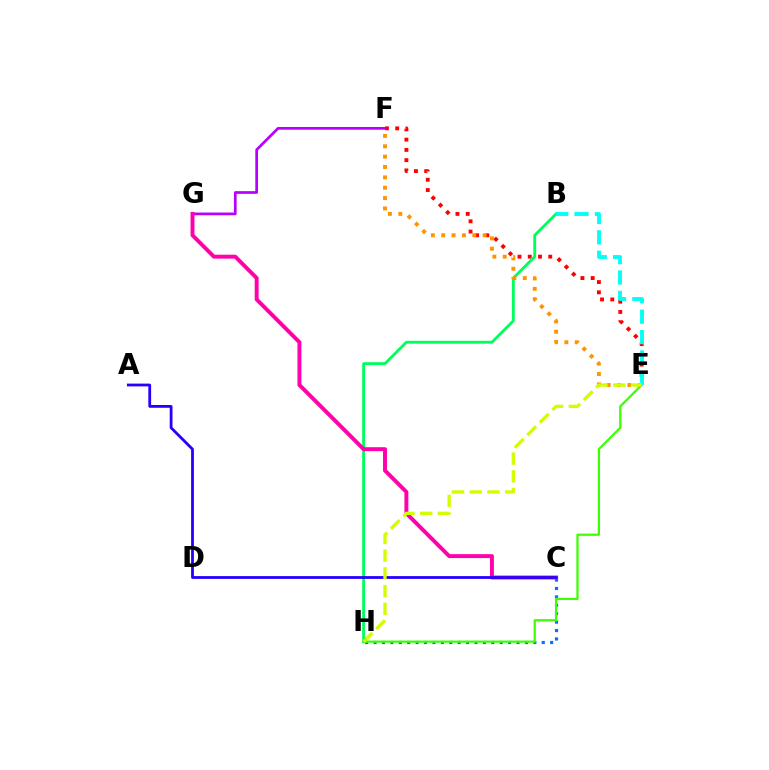{('C', 'H'): [{'color': '#0074ff', 'line_style': 'dotted', 'thickness': 2.28}], ('E', 'H'): [{'color': '#3dff00', 'line_style': 'solid', 'thickness': 1.62}, {'color': '#d1ff00', 'line_style': 'dashed', 'thickness': 2.41}], ('E', 'F'): [{'color': '#ff0000', 'line_style': 'dotted', 'thickness': 2.79}, {'color': '#ff9400', 'line_style': 'dotted', 'thickness': 2.81}], ('B', 'H'): [{'color': '#00ff5c', 'line_style': 'solid', 'thickness': 2.06}], ('F', 'G'): [{'color': '#b900ff', 'line_style': 'solid', 'thickness': 1.95}], ('C', 'G'): [{'color': '#ff00ac', 'line_style': 'solid', 'thickness': 2.83}], ('B', 'E'): [{'color': '#00fff6', 'line_style': 'dashed', 'thickness': 2.77}], ('A', 'C'): [{'color': '#2500ff', 'line_style': 'solid', 'thickness': 2.01}]}